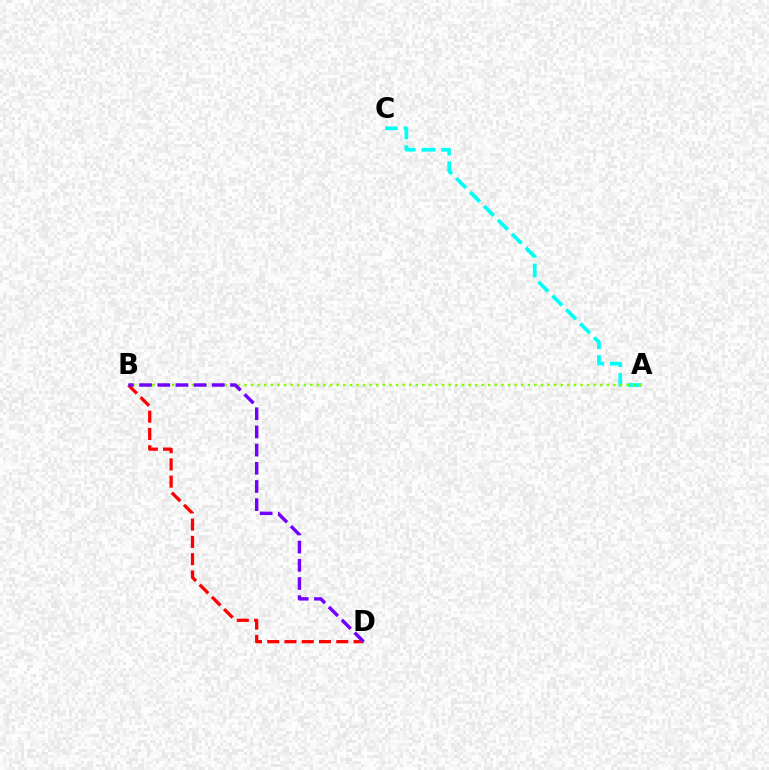{('A', 'C'): [{'color': '#00fff6', 'line_style': 'dashed', 'thickness': 2.67}], ('B', 'D'): [{'color': '#ff0000', 'line_style': 'dashed', 'thickness': 2.35}, {'color': '#7200ff', 'line_style': 'dashed', 'thickness': 2.47}], ('A', 'B'): [{'color': '#84ff00', 'line_style': 'dotted', 'thickness': 1.79}]}